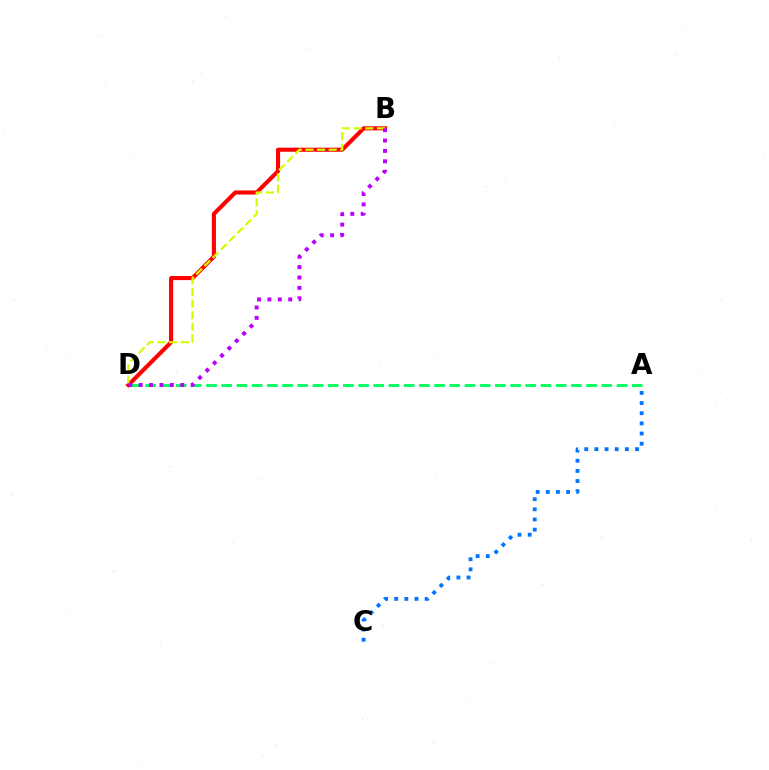{('B', 'D'): [{'color': '#ff0000', 'line_style': 'solid', 'thickness': 2.94}, {'color': '#d1ff00', 'line_style': 'dashed', 'thickness': 1.58}, {'color': '#b900ff', 'line_style': 'dotted', 'thickness': 2.82}], ('A', 'D'): [{'color': '#00ff5c', 'line_style': 'dashed', 'thickness': 2.07}], ('A', 'C'): [{'color': '#0074ff', 'line_style': 'dotted', 'thickness': 2.76}]}